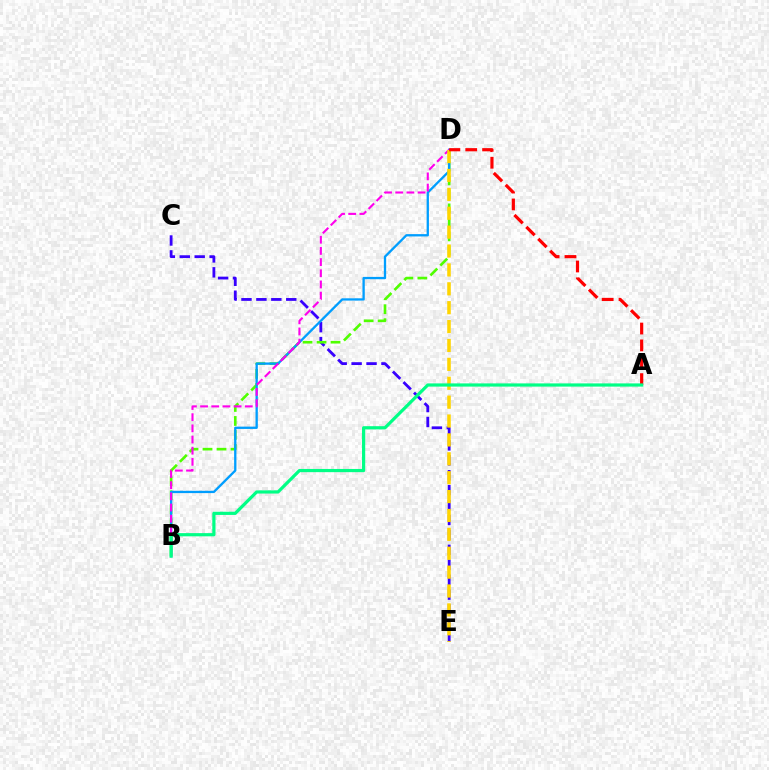{('C', 'E'): [{'color': '#3700ff', 'line_style': 'dashed', 'thickness': 2.03}], ('B', 'D'): [{'color': '#4fff00', 'line_style': 'dashed', 'thickness': 1.9}, {'color': '#009eff', 'line_style': 'solid', 'thickness': 1.67}, {'color': '#ff00ed', 'line_style': 'dashed', 'thickness': 1.52}], ('D', 'E'): [{'color': '#ffd500', 'line_style': 'dashed', 'thickness': 2.57}], ('A', 'D'): [{'color': '#ff0000', 'line_style': 'dashed', 'thickness': 2.29}], ('A', 'B'): [{'color': '#00ff86', 'line_style': 'solid', 'thickness': 2.3}]}